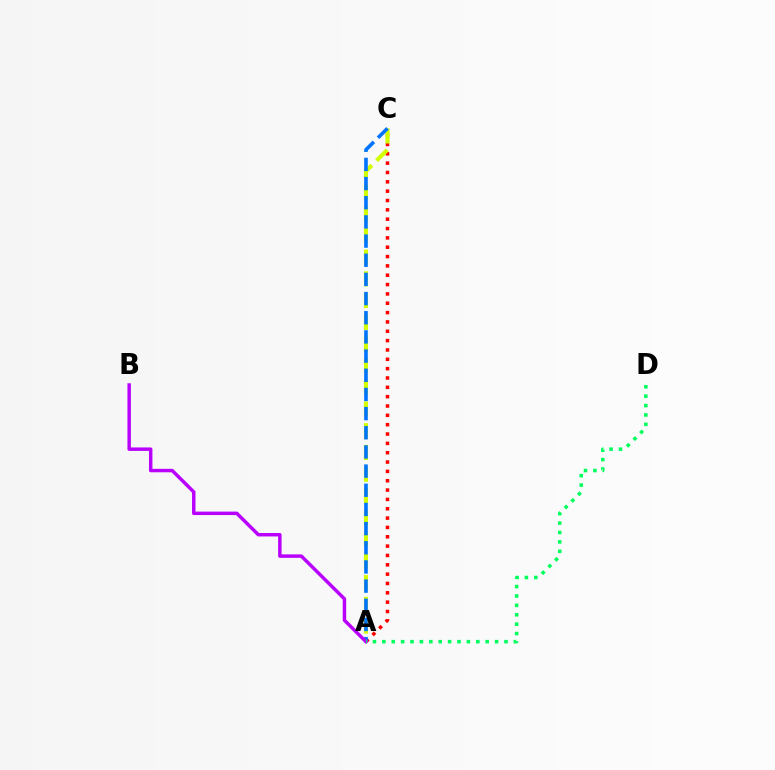{('A', 'C'): [{'color': '#ff0000', 'line_style': 'dotted', 'thickness': 2.54}, {'color': '#d1ff00', 'line_style': 'dashed', 'thickness': 2.95}, {'color': '#0074ff', 'line_style': 'dashed', 'thickness': 2.6}], ('A', 'B'): [{'color': '#b900ff', 'line_style': 'solid', 'thickness': 2.49}], ('A', 'D'): [{'color': '#00ff5c', 'line_style': 'dotted', 'thickness': 2.55}]}